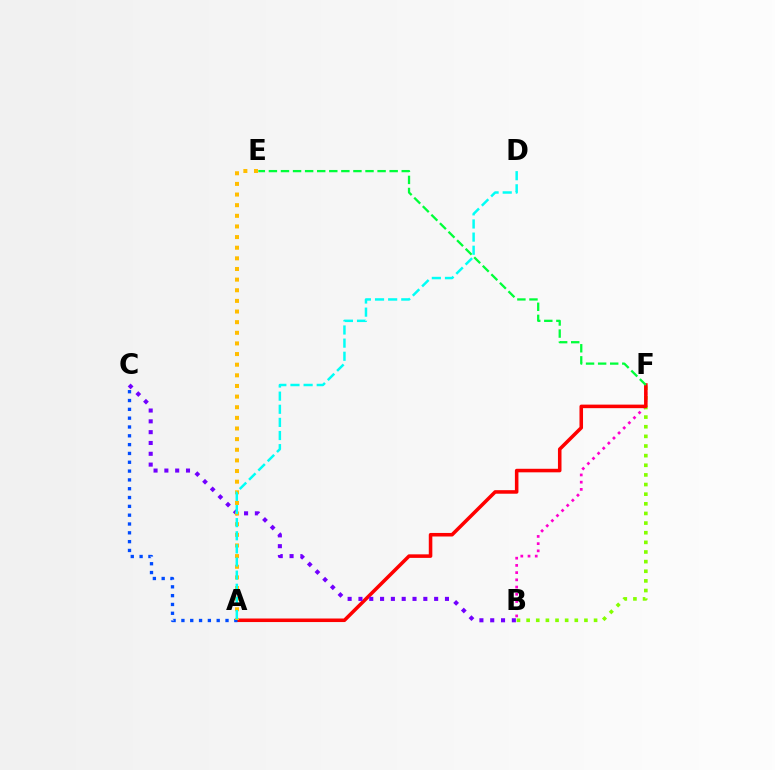{('B', 'F'): [{'color': '#ff00cf', 'line_style': 'dotted', 'thickness': 1.96}, {'color': '#84ff00', 'line_style': 'dotted', 'thickness': 2.62}], ('A', 'F'): [{'color': '#ff0000', 'line_style': 'solid', 'thickness': 2.55}], ('A', 'C'): [{'color': '#004bff', 'line_style': 'dotted', 'thickness': 2.4}], ('E', 'F'): [{'color': '#00ff39', 'line_style': 'dashed', 'thickness': 1.64}], ('B', 'C'): [{'color': '#7200ff', 'line_style': 'dotted', 'thickness': 2.94}], ('A', 'E'): [{'color': '#ffbd00', 'line_style': 'dotted', 'thickness': 2.89}], ('A', 'D'): [{'color': '#00fff6', 'line_style': 'dashed', 'thickness': 1.78}]}